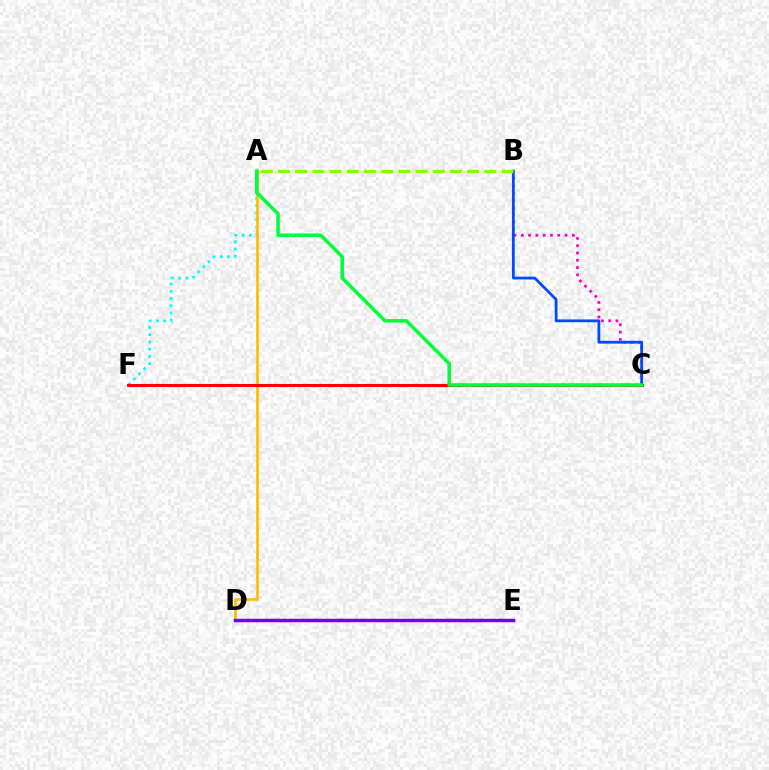{('A', 'F'): [{'color': '#00fff6', 'line_style': 'dotted', 'thickness': 1.96}], ('B', 'C'): [{'color': '#ff00cf', 'line_style': 'dotted', 'thickness': 1.98}, {'color': '#004bff', 'line_style': 'solid', 'thickness': 2.01}], ('A', 'D'): [{'color': '#ffbd00', 'line_style': 'solid', 'thickness': 1.93}], ('C', 'F'): [{'color': '#ff0000', 'line_style': 'solid', 'thickness': 2.2}], ('D', 'E'): [{'color': '#7200ff', 'line_style': 'solid', 'thickness': 2.51}], ('A', 'C'): [{'color': '#00ff39', 'line_style': 'solid', 'thickness': 2.54}], ('A', 'B'): [{'color': '#84ff00', 'line_style': 'dashed', 'thickness': 2.34}]}